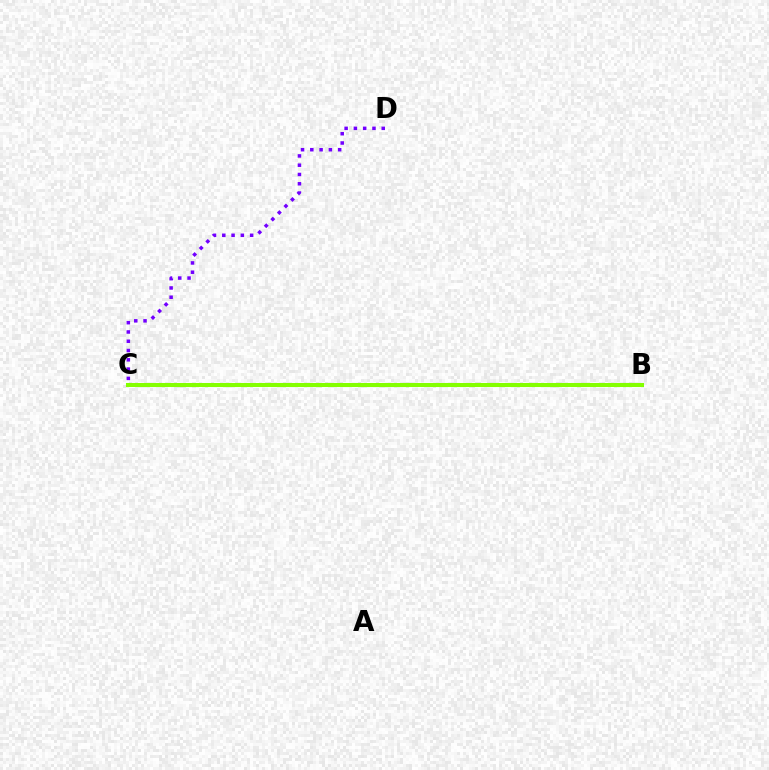{('B', 'C'): [{'color': '#00fff6', 'line_style': 'solid', 'thickness': 1.73}, {'color': '#ff0000', 'line_style': 'dotted', 'thickness': 2.53}, {'color': '#84ff00', 'line_style': 'solid', 'thickness': 2.91}], ('C', 'D'): [{'color': '#7200ff', 'line_style': 'dotted', 'thickness': 2.52}]}